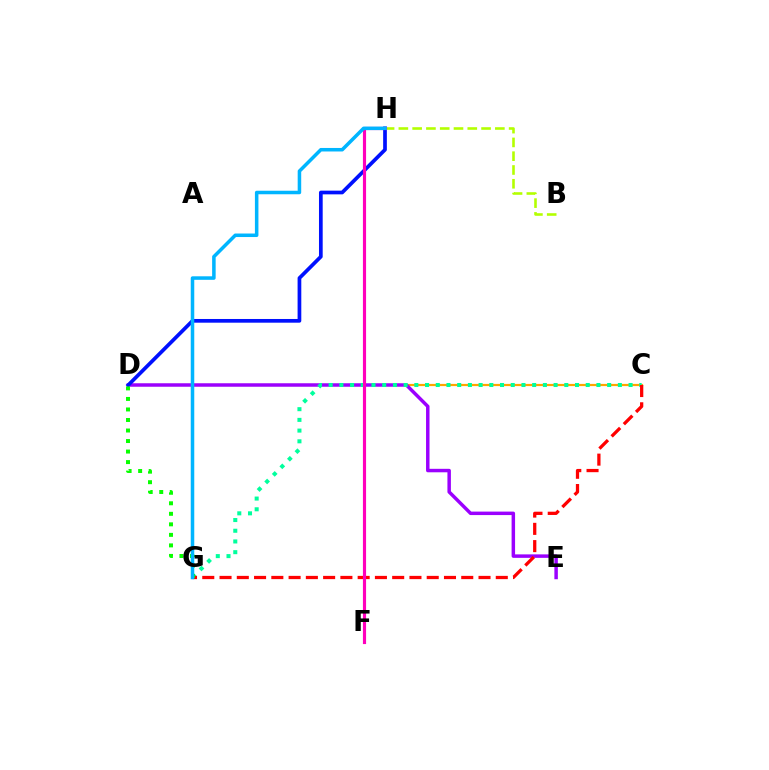{('C', 'D'): [{'color': '#ffa500', 'line_style': 'solid', 'thickness': 1.58}], ('D', 'E'): [{'color': '#9b00ff', 'line_style': 'solid', 'thickness': 2.5}], ('B', 'H'): [{'color': '#b3ff00', 'line_style': 'dashed', 'thickness': 1.87}], ('D', 'H'): [{'color': '#0010ff', 'line_style': 'solid', 'thickness': 2.67}], ('C', 'G'): [{'color': '#00ff9d', 'line_style': 'dotted', 'thickness': 2.91}, {'color': '#ff0000', 'line_style': 'dashed', 'thickness': 2.35}], ('F', 'H'): [{'color': '#ff00bd', 'line_style': 'solid', 'thickness': 2.27}], ('D', 'G'): [{'color': '#08ff00', 'line_style': 'dotted', 'thickness': 2.86}], ('G', 'H'): [{'color': '#00b5ff', 'line_style': 'solid', 'thickness': 2.54}]}